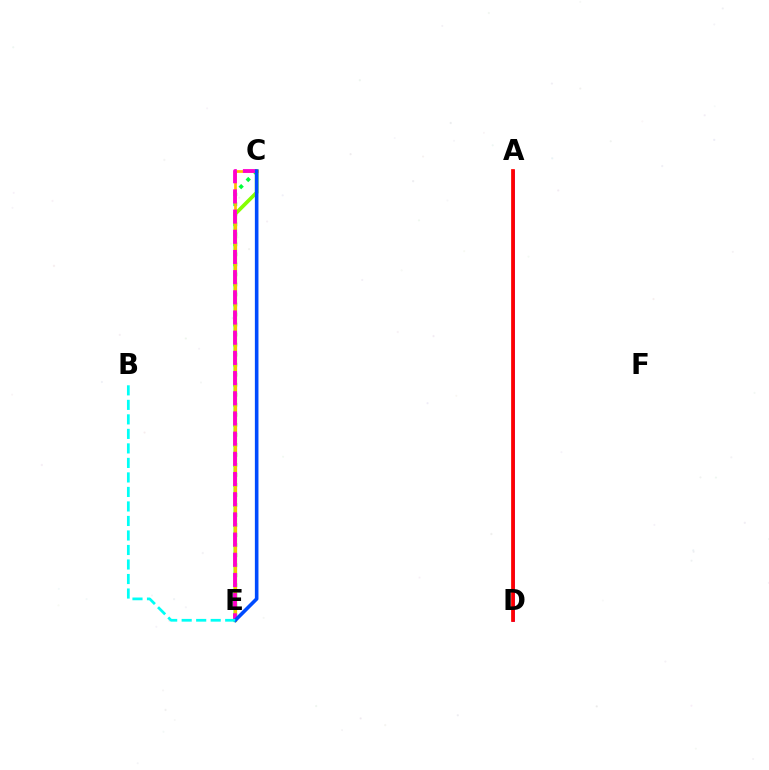{('C', 'E'): [{'color': '#00ff39', 'line_style': 'dotted', 'thickness': 2.72}, {'color': '#84ff00', 'line_style': 'solid', 'thickness': 2.65}, {'color': '#ffbd00', 'line_style': 'solid', 'thickness': 1.95}, {'color': '#ff00cf', 'line_style': 'dashed', 'thickness': 2.74}, {'color': '#004bff', 'line_style': 'solid', 'thickness': 2.59}], ('A', 'D'): [{'color': '#7200ff', 'line_style': 'solid', 'thickness': 1.91}, {'color': '#ff0000', 'line_style': 'solid', 'thickness': 2.68}], ('B', 'E'): [{'color': '#00fff6', 'line_style': 'dashed', 'thickness': 1.97}]}